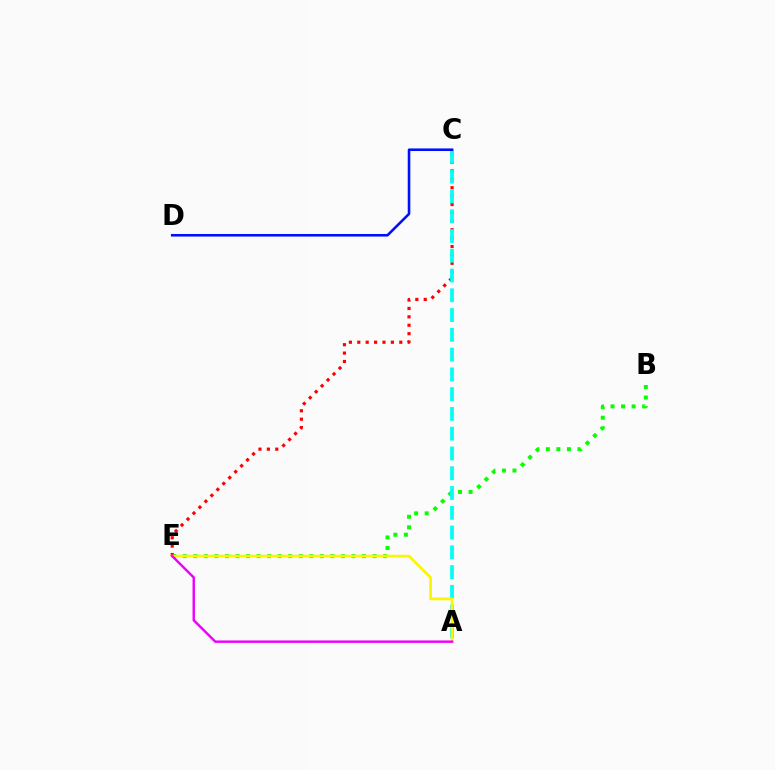{('B', 'E'): [{'color': '#08ff00', 'line_style': 'dotted', 'thickness': 2.86}], ('C', 'E'): [{'color': '#ff0000', 'line_style': 'dotted', 'thickness': 2.28}], ('A', 'C'): [{'color': '#00fff6', 'line_style': 'dashed', 'thickness': 2.69}], ('A', 'E'): [{'color': '#fcf500', 'line_style': 'solid', 'thickness': 1.97}, {'color': '#ee00ff', 'line_style': 'solid', 'thickness': 1.75}], ('C', 'D'): [{'color': '#0010ff', 'line_style': 'solid', 'thickness': 1.86}]}